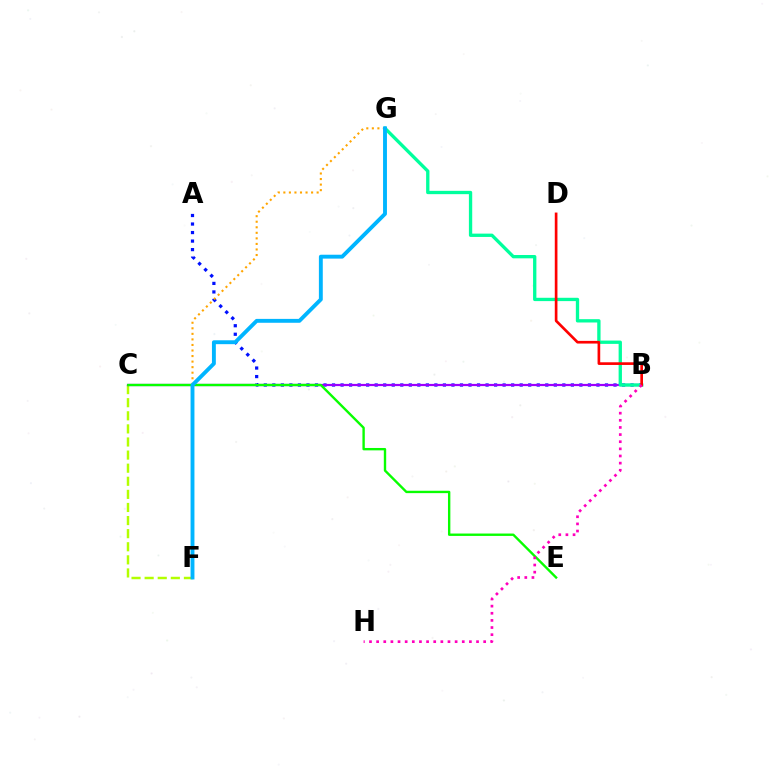{('A', 'B'): [{'color': '#0010ff', 'line_style': 'dotted', 'thickness': 2.32}], ('C', 'F'): [{'color': '#b3ff00', 'line_style': 'dashed', 'thickness': 1.78}], ('B', 'C'): [{'color': '#9b00ff', 'line_style': 'solid', 'thickness': 1.59}], ('B', 'G'): [{'color': '#00ff9d', 'line_style': 'solid', 'thickness': 2.39}], ('C', 'E'): [{'color': '#08ff00', 'line_style': 'solid', 'thickness': 1.71}], ('B', 'D'): [{'color': '#ff0000', 'line_style': 'solid', 'thickness': 1.92}], ('F', 'G'): [{'color': '#ffa500', 'line_style': 'dotted', 'thickness': 1.51}, {'color': '#00b5ff', 'line_style': 'solid', 'thickness': 2.8}], ('B', 'H'): [{'color': '#ff00bd', 'line_style': 'dotted', 'thickness': 1.94}]}